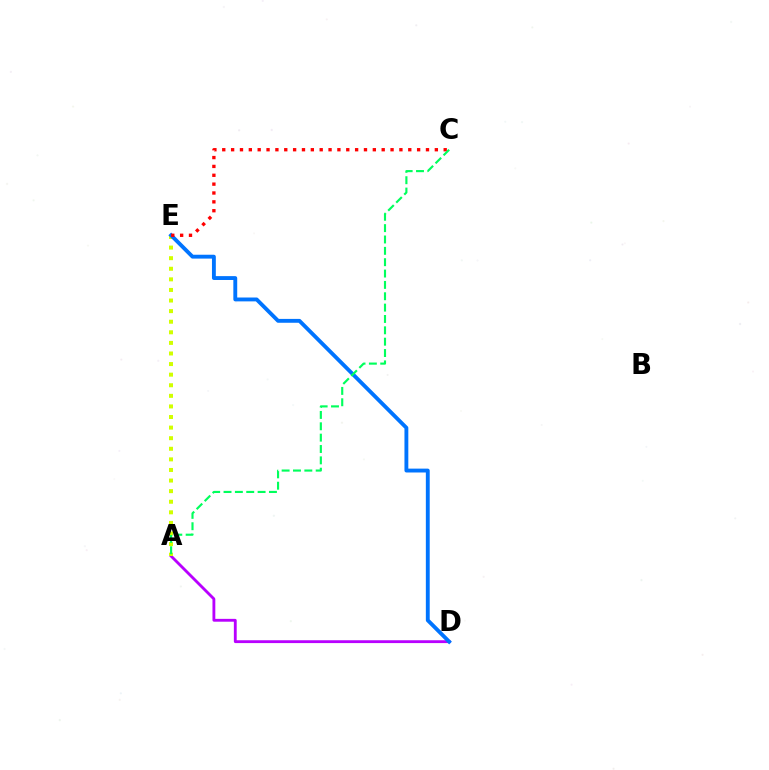{('A', 'D'): [{'color': '#b900ff', 'line_style': 'solid', 'thickness': 2.04}], ('A', 'E'): [{'color': '#d1ff00', 'line_style': 'dotted', 'thickness': 2.88}], ('D', 'E'): [{'color': '#0074ff', 'line_style': 'solid', 'thickness': 2.78}], ('C', 'E'): [{'color': '#ff0000', 'line_style': 'dotted', 'thickness': 2.41}], ('A', 'C'): [{'color': '#00ff5c', 'line_style': 'dashed', 'thickness': 1.54}]}